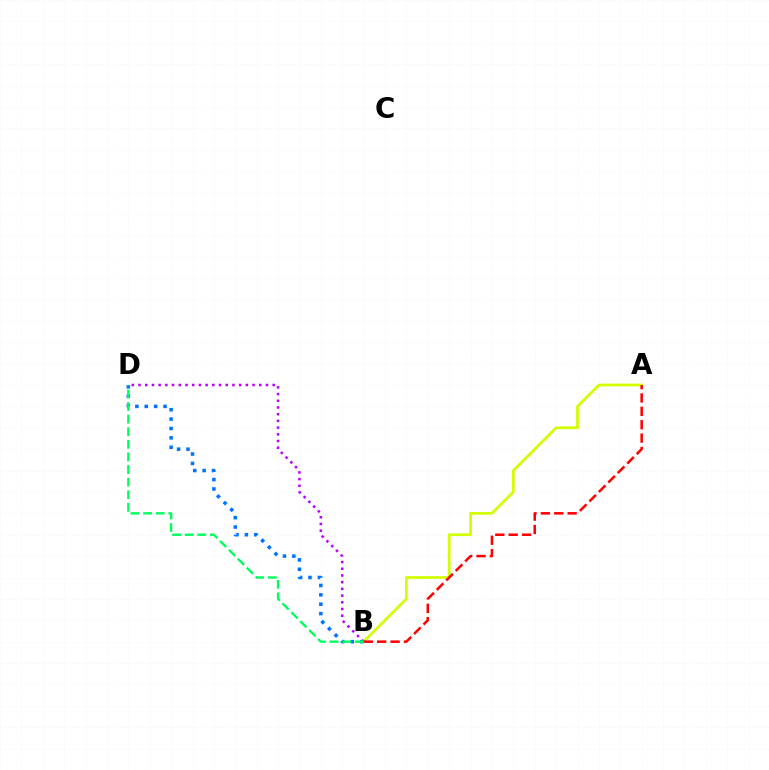{('A', 'B'): [{'color': '#d1ff00', 'line_style': 'solid', 'thickness': 1.98}, {'color': '#ff0000', 'line_style': 'dashed', 'thickness': 1.82}], ('B', 'D'): [{'color': '#b900ff', 'line_style': 'dotted', 'thickness': 1.82}, {'color': '#0074ff', 'line_style': 'dotted', 'thickness': 2.55}, {'color': '#00ff5c', 'line_style': 'dashed', 'thickness': 1.71}]}